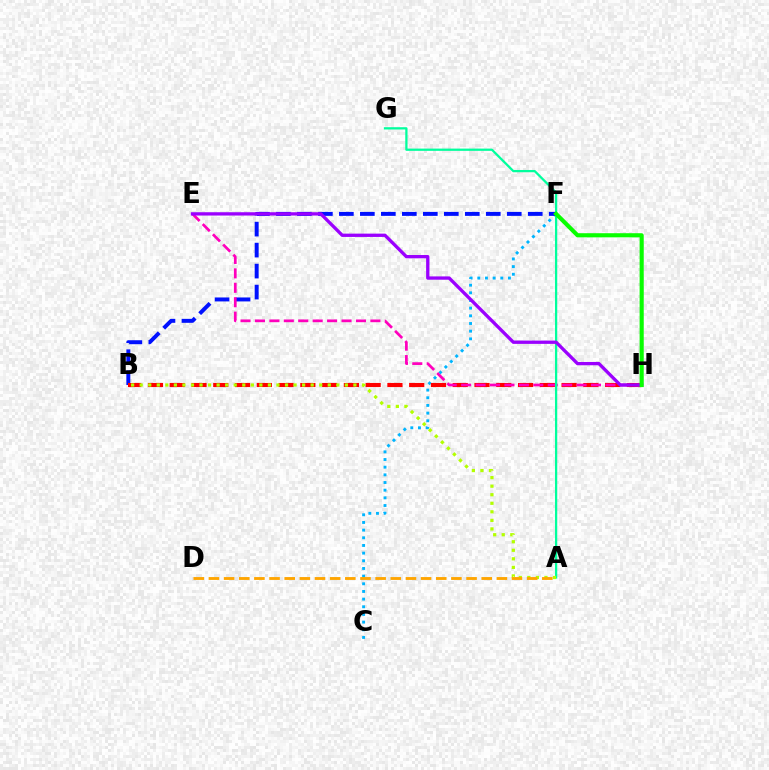{('C', 'F'): [{'color': '#00b5ff', 'line_style': 'dotted', 'thickness': 2.08}], ('B', 'F'): [{'color': '#0010ff', 'line_style': 'dashed', 'thickness': 2.85}], ('B', 'H'): [{'color': '#ff0000', 'line_style': 'dashed', 'thickness': 2.96}], ('E', 'H'): [{'color': '#ff00bd', 'line_style': 'dashed', 'thickness': 1.96}, {'color': '#9b00ff', 'line_style': 'solid', 'thickness': 2.38}], ('A', 'G'): [{'color': '#00ff9d', 'line_style': 'solid', 'thickness': 1.63}], ('F', 'H'): [{'color': '#08ff00', 'line_style': 'solid', 'thickness': 2.97}], ('A', 'B'): [{'color': '#b3ff00', 'line_style': 'dotted', 'thickness': 2.32}], ('A', 'D'): [{'color': '#ffa500', 'line_style': 'dashed', 'thickness': 2.06}]}